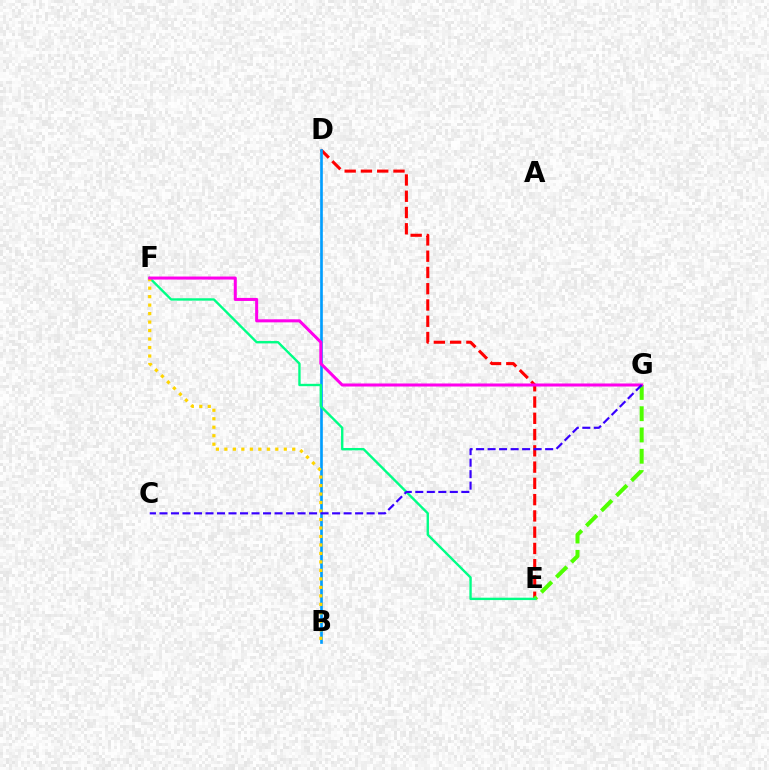{('D', 'E'): [{'color': '#ff0000', 'line_style': 'dashed', 'thickness': 2.21}], ('B', 'D'): [{'color': '#009eff', 'line_style': 'solid', 'thickness': 1.91}], ('E', 'G'): [{'color': '#4fff00', 'line_style': 'dashed', 'thickness': 2.89}], ('E', 'F'): [{'color': '#00ff86', 'line_style': 'solid', 'thickness': 1.71}], ('B', 'F'): [{'color': '#ffd500', 'line_style': 'dotted', 'thickness': 2.31}], ('F', 'G'): [{'color': '#ff00ed', 'line_style': 'solid', 'thickness': 2.18}], ('C', 'G'): [{'color': '#3700ff', 'line_style': 'dashed', 'thickness': 1.56}]}